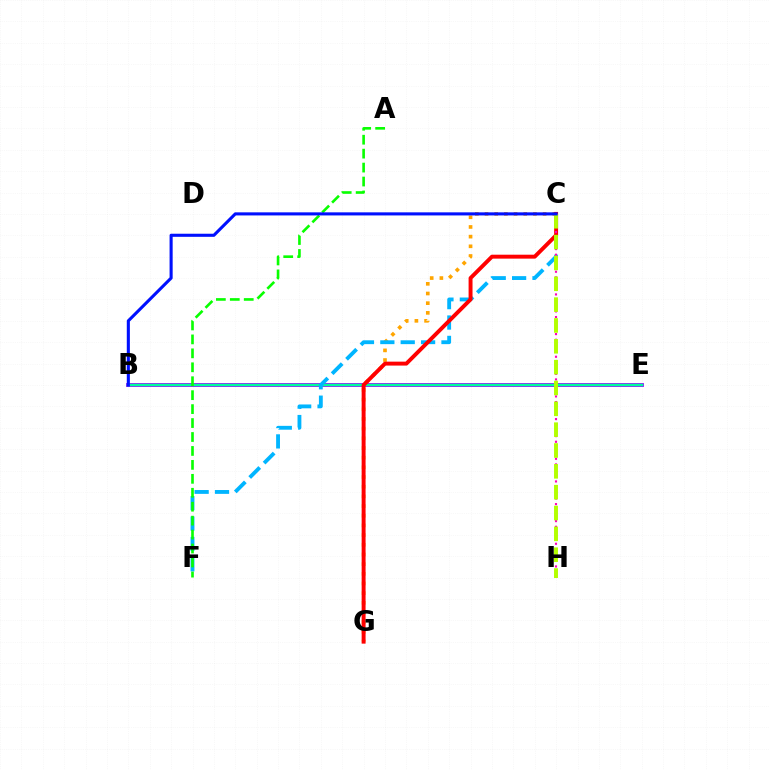{('B', 'E'): [{'color': '#9b00ff', 'line_style': 'solid', 'thickness': 2.74}, {'color': '#00ff9d', 'line_style': 'solid', 'thickness': 1.77}], ('C', 'G'): [{'color': '#ffa500', 'line_style': 'dotted', 'thickness': 2.63}, {'color': '#ff0000', 'line_style': 'solid', 'thickness': 2.83}], ('C', 'F'): [{'color': '#00b5ff', 'line_style': 'dashed', 'thickness': 2.77}], ('C', 'H'): [{'color': '#ff00bd', 'line_style': 'dotted', 'thickness': 1.54}, {'color': '#b3ff00', 'line_style': 'dashed', 'thickness': 2.83}], ('A', 'F'): [{'color': '#08ff00', 'line_style': 'dashed', 'thickness': 1.89}], ('B', 'C'): [{'color': '#0010ff', 'line_style': 'solid', 'thickness': 2.23}]}